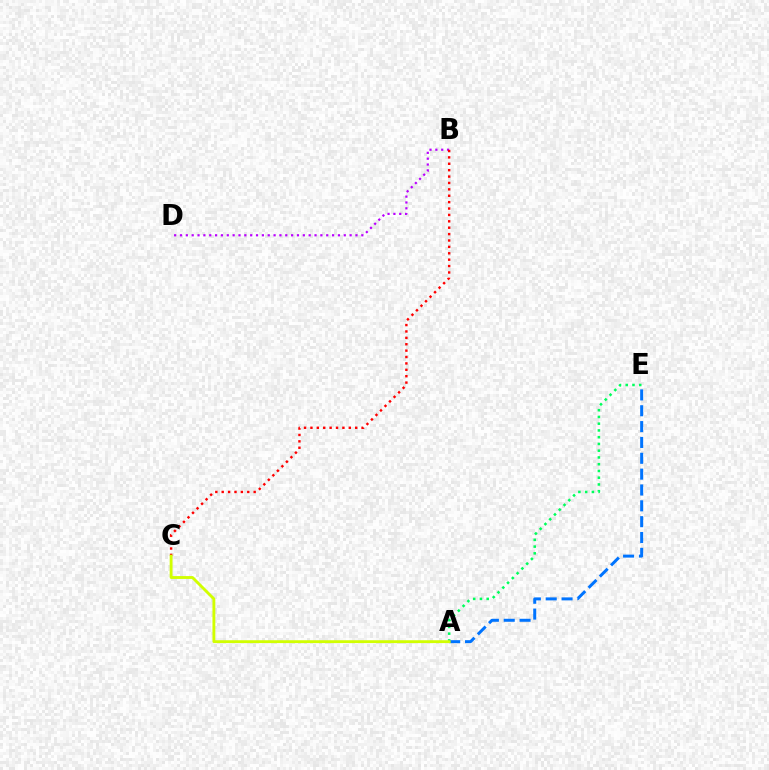{('A', 'E'): [{'color': '#00ff5c', 'line_style': 'dotted', 'thickness': 1.83}, {'color': '#0074ff', 'line_style': 'dashed', 'thickness': 2.15}], ('B', 'D'): [{'color': '#b900ff', 'line_style': 'dotted', 'thickness': 1.59}], ('B', 'C'): [{'color': '#ff0000', 'line_style': 'dotted', 'thickness': 1.74}], ('A', 'C'): [{'color': '#d1ff00', 'line_style': 'solid', 'thickness': 2.06}]}